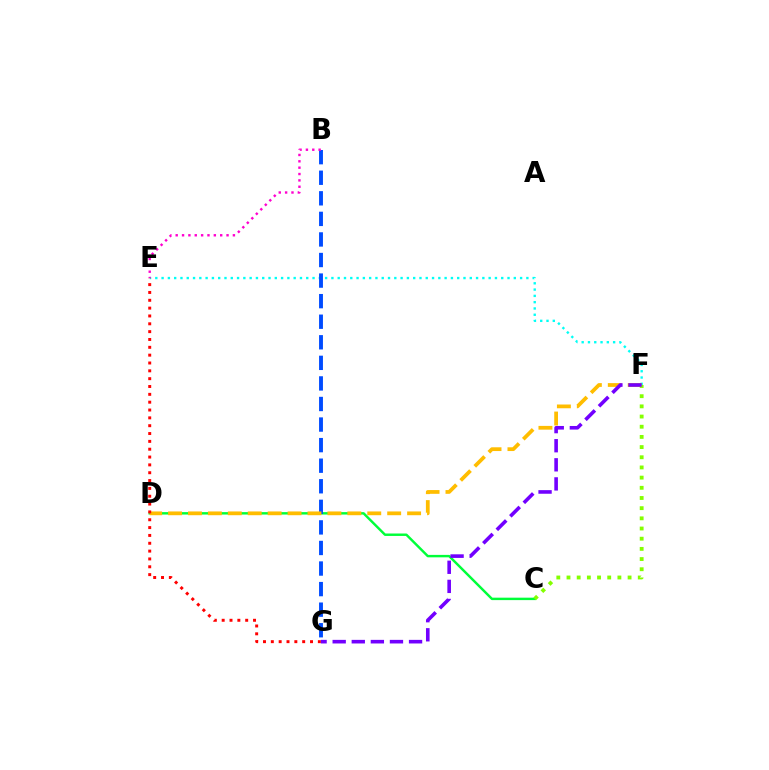{('E', 'F'): [{'color': '#00fff6', 'line_style': 'dotted', 'thickness': 1.71}], ('C', 'D'): [{'color': '#00ff39', 'line_style': 'solid', 'thickness': 1.76}], ('B', 'G'): [{'color': '#004bff', 'line_style': 'dashed', 'thickness': 2.79}], ('C', 'F'): [{'color': '#84ff00', 'line_style': 'dotted', 'thickness': 2.77}], ('D', 'F'): [{'color': '#ffbd00', 'line_style': 'dashed', 'thickness': 2.71}], ('B', 'E'): [{'color': '#ff00cf', 'line_style': 'dotted', 'thickness': 1.73}], ('E', 'G'): [{'color': '#ff0000', 'line_style': 'dotted', 'thickness': 2.13}], ('F', 'G'): [{'color': '#7200ff', 'line_style': 'dashed', 'thickness': 2.59}]}